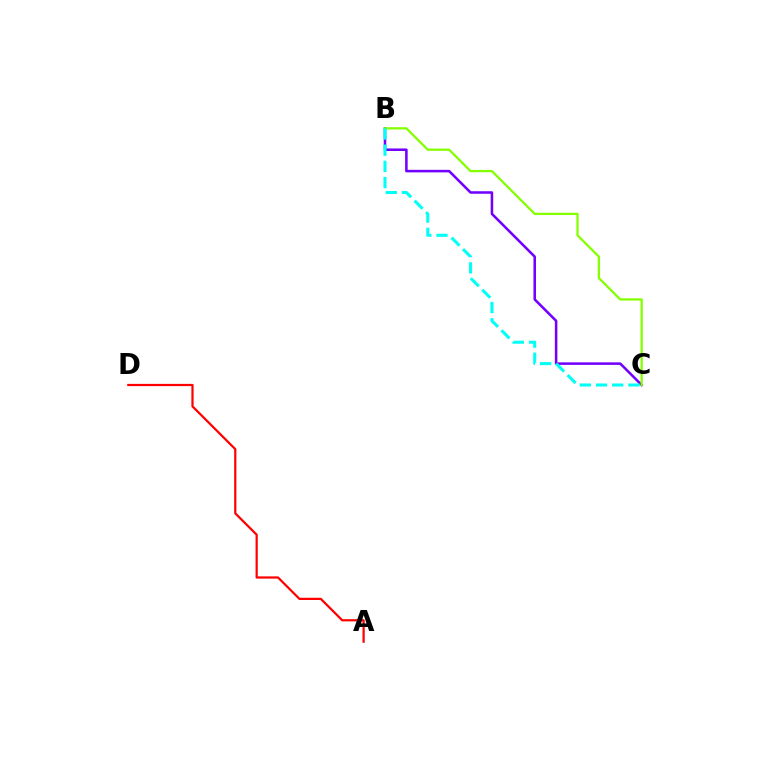{('B', 'C'): [{'color': '#7200ff', 'line_style': 'solid', 'thickness': 1.83}, {'color': '#84ff00', 'line_style': 'solid', 'thickness': 1.63}, {'color': '#00fff6', 'line_style': 'dashed', 'thickness': 2.2}], ('A', 'D'): [{'color': '#ff0000', 'line_style': 'solid', 'thickness': 1.61}]}